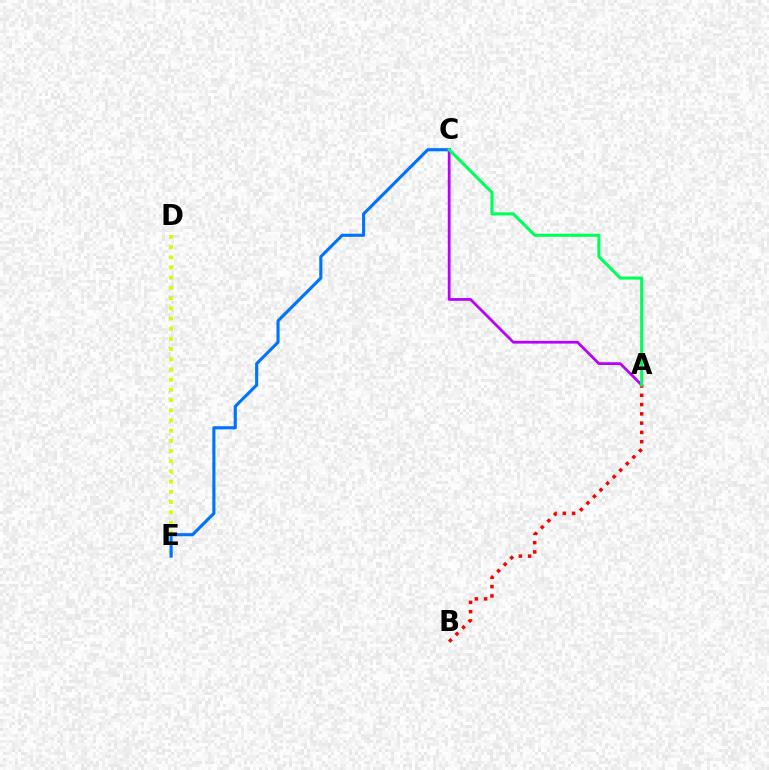{('D', 'E'): [{'color': '#d1ff00', 'line_style': 'dotted', 'thickness': 2.77}], ('C', 'E'): [{'color': '#0074ff', 'line_style': 'solid', 'thickness': 2.25}], ('A', 'C'): [{'color': '#b900ff', 'line_style': 'solid', 'thickness': 1.98}, {'color': '#00ff5c', 'line_style': 'solid', 'thickness': 2.22}], ('A', 'B'): [{'color': '#ff0000', 'line_style': 'dotted', 'thickness': 2.52}]}